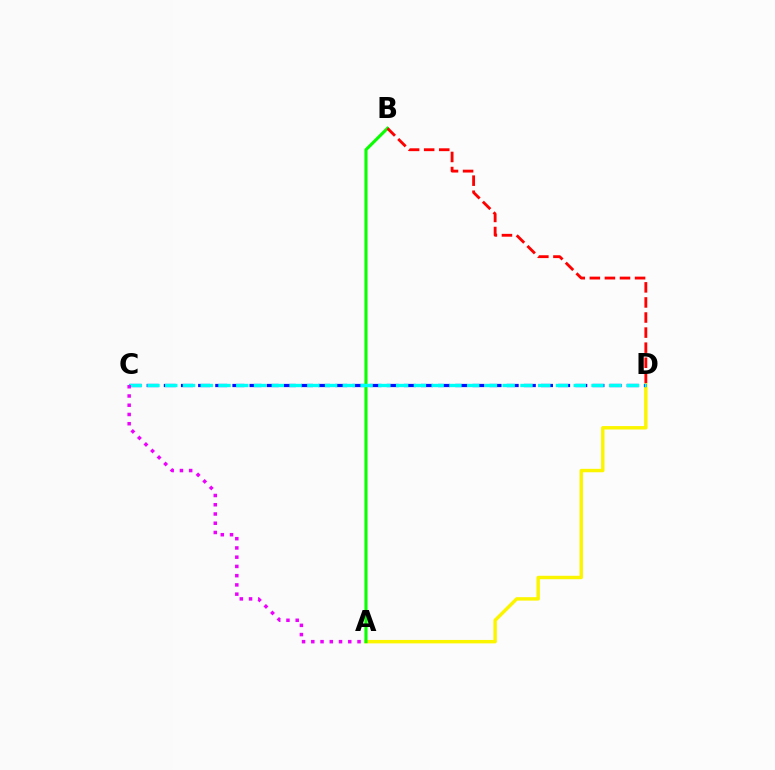{('A', 'D'): [{'color': '#fcf500', 'line_style': 'solid', 'thickness': 2.47}], ('A', 'B'): [{'color': '#08ff00', 'line_style': 'solid', 'thickness': 2.22}], ('C', 'D'): [{'color': '#0010ff', 'line_style': 'dashed', 'thickness': 2.33}, {'color': '#00fff6', 'line_style': 'dashed', 'thickness': 2.41}], ('B', 'D'): [{'color': '#ff0000', 'line_style': 'dashed', 'thickness': 2.05}], ('A', 'C'): [{'color': '#ee00ff', 'line_style': 'dotted', 'thickness': 2.51}]}